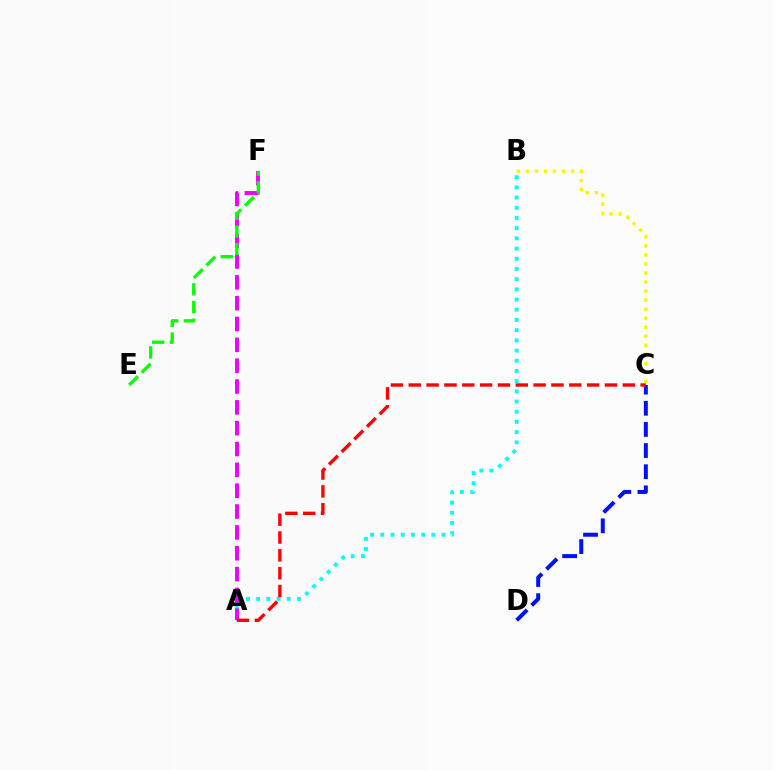{('A', 'B'): [{'color': '#00fff6', 'line_style': 'dotted', 'thickness': 2.77}], ('B', 'C'): [{'color': '#fcf500', 'line_style': 'dotted', 'thickness': 2.45}], ('A', 'F'): [{'color': '#ee00ff', 'line_style': 'dashed', 'thickness': 2.83}], ('C', 'D'): [{'color': '#0010ff', 'line_style': 'dashed', 'thickness': 2.87}], ('E', 'F'): [{'color': '#08ff00', 'line_style': 'dashed', 'thickness': 2.4}], ('A', 'C'): [{'color': '#ff0000', 'line_style': 'dashed', 'thickness': 2.42}]}